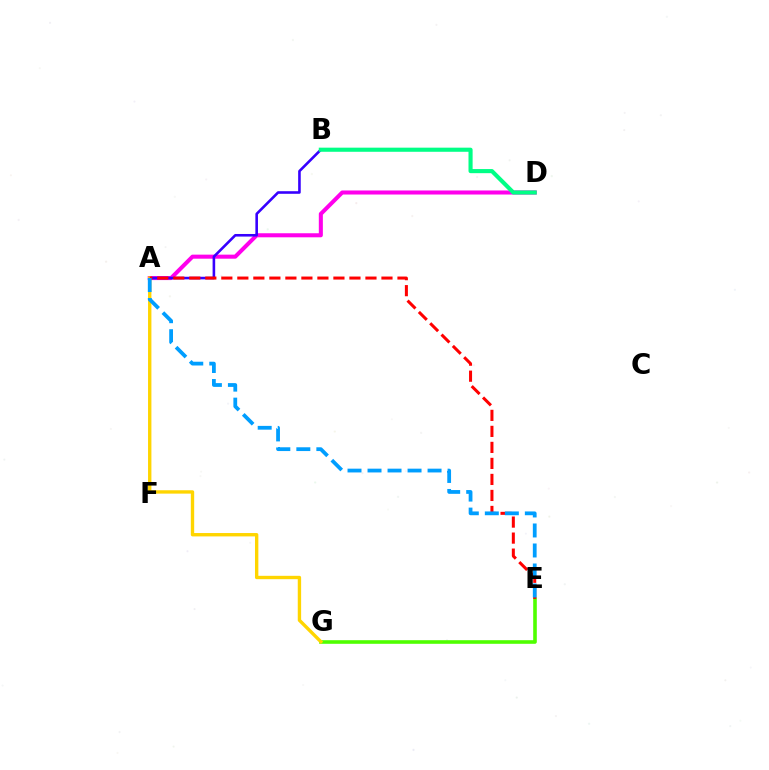{('A', 'D'): [{'color': '#ff00ed', 'line_style': 'solid', 'thickness': 2.92}], ('E', 'G'): [{'color': '#4fff00', 'line_style': 'solid', 'thickness': 2.59}], ('A', 'B'): [{'color': '#3700ff', 'line_style': 'solid', 'thickness': 1.87}], ('A', 'G'): [{'color': '#ffd500', 'line_style': 'solid', 'thickness': 2.43}], ('B', 'D'): [{'color': '#00ff86', 'line_style': 'solid', 'thickness': 2.96}], ('A', 'E'): [{'color': '#ff0000', 'line_style': 'dashed', 'thickness': 2.18}, {'color': '#009eff', 'line_style': 'dashed', 'thickness': 2.72}]}